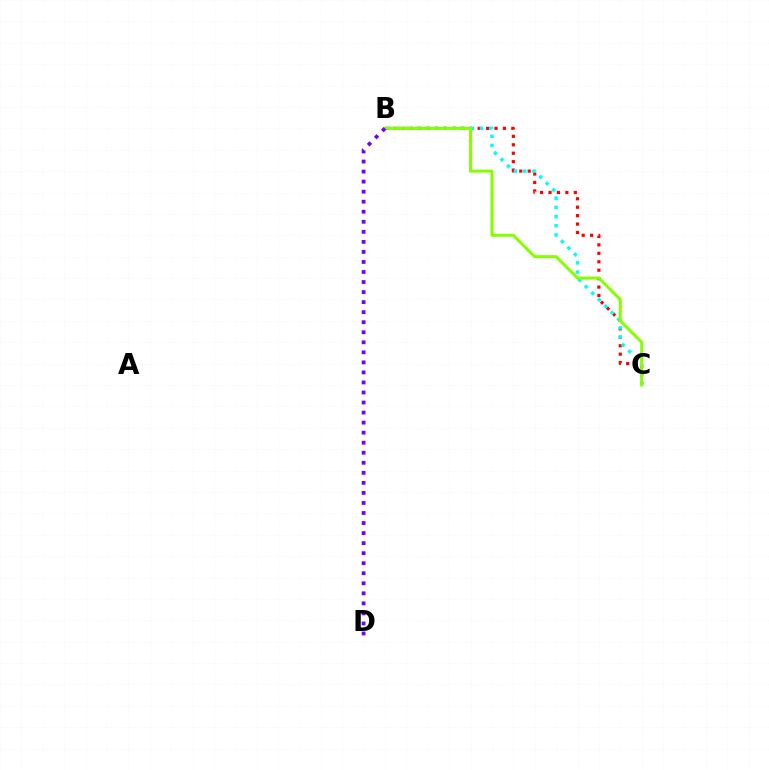{('B', 'C'): [{'color': '#ff0000', 'line_style': 'dotted', 'thickness': 2.29}, {'color': '#00fff6', 'line_style': 'dotted', 'thickness': 2.5}, {'color': '#84ff00', 'line_style': 'solid', 'thickness': 2.17}], ('B', 'D'): [{'color': '#7200ff', 'line_style': 'dotted', 'thickness': 2.73}]}